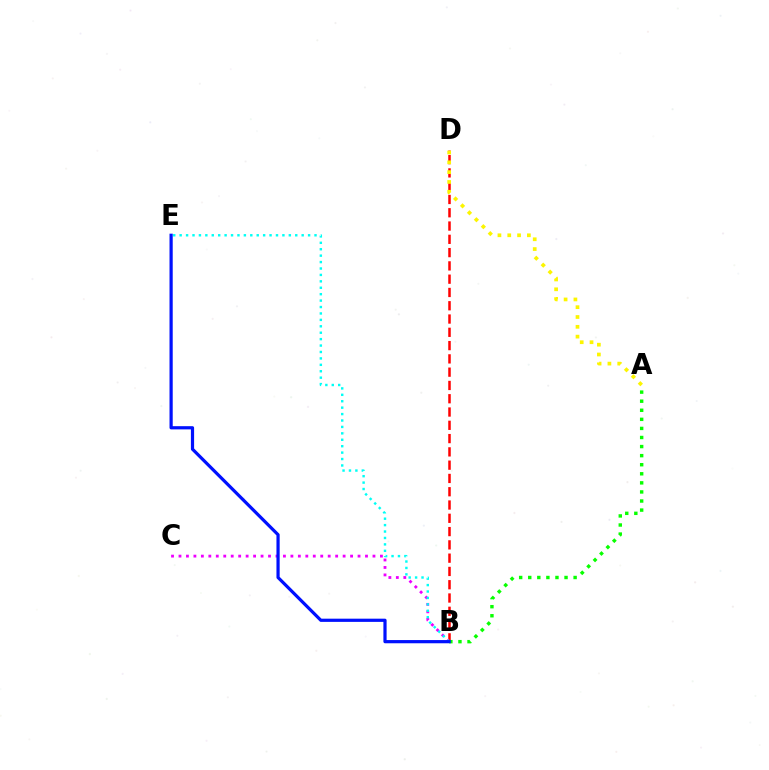{('B', 'D'): [{'color': '#ff0000', 'line_style': 'dashed', 'thickness': 1.8}], ('B', 'C'): [{'color': '#ee00ff', 'line_style': 'dotted', 'thickness': 2.03}], ('A', 'D'): [{'color': '#fcf500', 'line_style': 'dotted', 'thickness': 2.67}], ('B', 'E'): [{'color': '#00fff6', 'line_style': 'dotted', 'thickness': 1.74}, {'color': '#0010ff', 'line_style': 'solid', 'thickness': 2.31}], ('A', 'B'): [{'color': '#08ff00', 'line_style': 'dotted', 'thickness': 2.47}]}